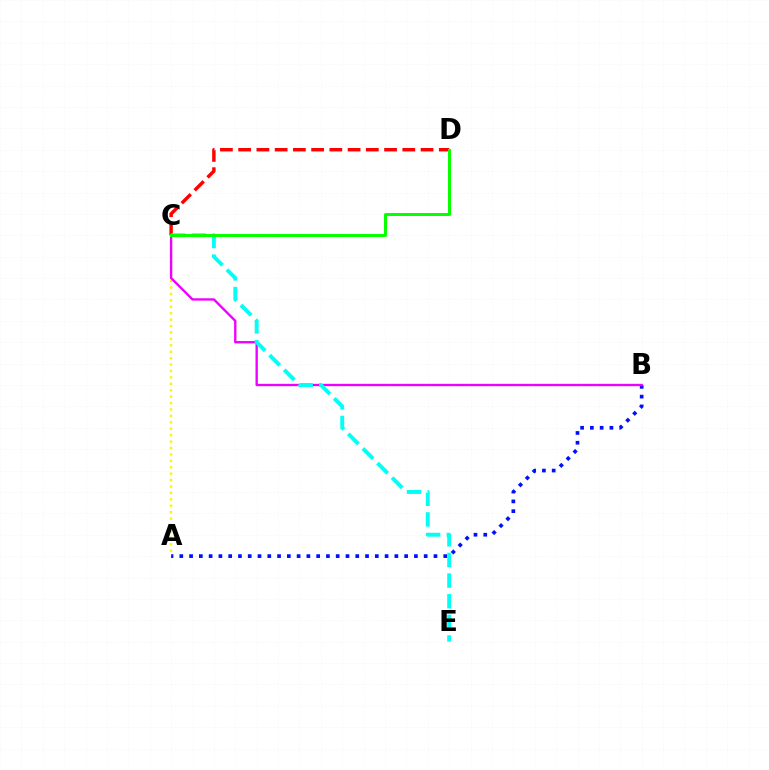{('C', 'D'): [{'color': '#ff0000', 'line_style': 'dashed', 'thickness': 2.48}, {'color': '#08ff00', 'line_style': 'solid', 'thickness': 2.16}], ('A', 'B'): [{'color': '#0010ff', 'line_style': 'dotted', 'thickness': 2.66}], ('A', 'C'): [{'color': '#fcf500', 'line_style': 'dotted', 'thickness': 1.74}], ('B', 'C'): [{'color': '#ee00ff', 'line_style': 'solid', 'thickness': 1.69}], ('C', 'E'): [{'color': '#00fff6', 'line_style': 'dashed', 'thickness': 2.8}]}